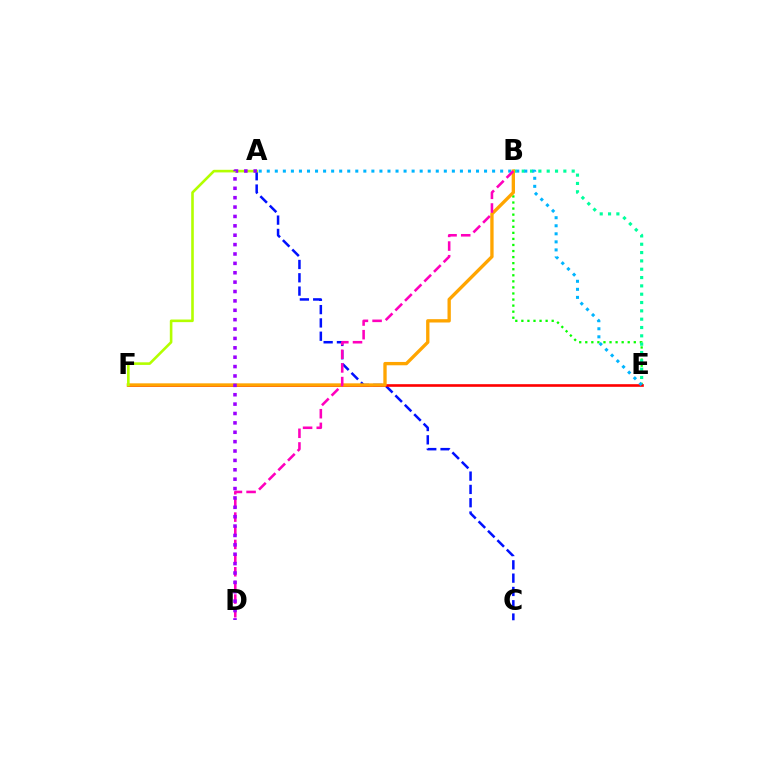{('A', 'C'): [{'color': '#0010ff', 'line_style': 'dashed', 'thickness': 1.81}], ('B', 'E'): [{'color': '#08ff00', 'line_style': 'dotted', 'thickness': 1.65}, {'color': '#00ff9d', 'line_style': 'dotted', 'thickness': 2.26}], ('E', 'F'): [{'color': '#ff0000', 'line_style': 'solid', 'thickness': 1.89}], ('B', 'F'): [{'color': '#ffa500', 'line_style': 'solid', 'thickness': 2.4}], ('A', 'E'): [{'color': '#00b5ff', 'line_style': 'dotted', 'thickness': 2.19}], ('A', 'F'): [{'color': '#b3ff00', 'line_style': 'solid', 'thickness': 1.88}], ('B', 'D'): [{'color': '#ff00bd', 'line_style': 'dashed', 'thickness': 1.86}], ('A', 'D'): [{'color': '#9b00ff', 'line_style': 'dotted', 'thickness': 2.55}]}